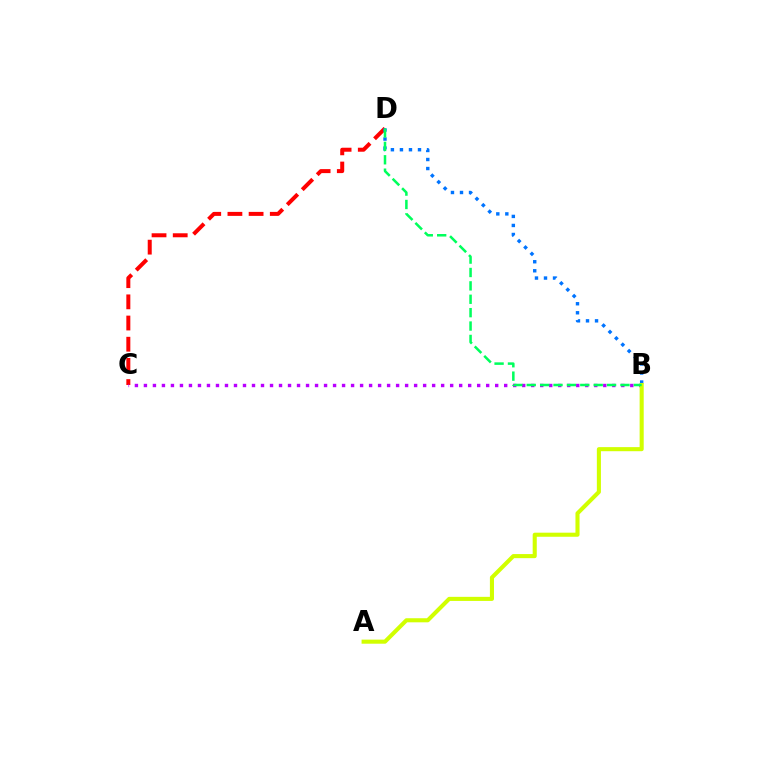{('C', 'D'): [{'color': '#ff0000', 'line_style': 'dashed', 'thickness': 2.88}], ('B', 'D'): [{'color': '#0074ff', 'line_style': 'dotted', 'thickness': 2.45}, {'color': '#00ff5c', 'line_style': 'dashed', 'thickness': 1.82}], ('B', 'C'): [{'color': '#b900ff', 'line_style': 'dotted', 'thickness': 2.45}], ('A', 'B'): [{'color': '#d1ff00', 'line_style': 'solid', 'thickness': 2.94}]}